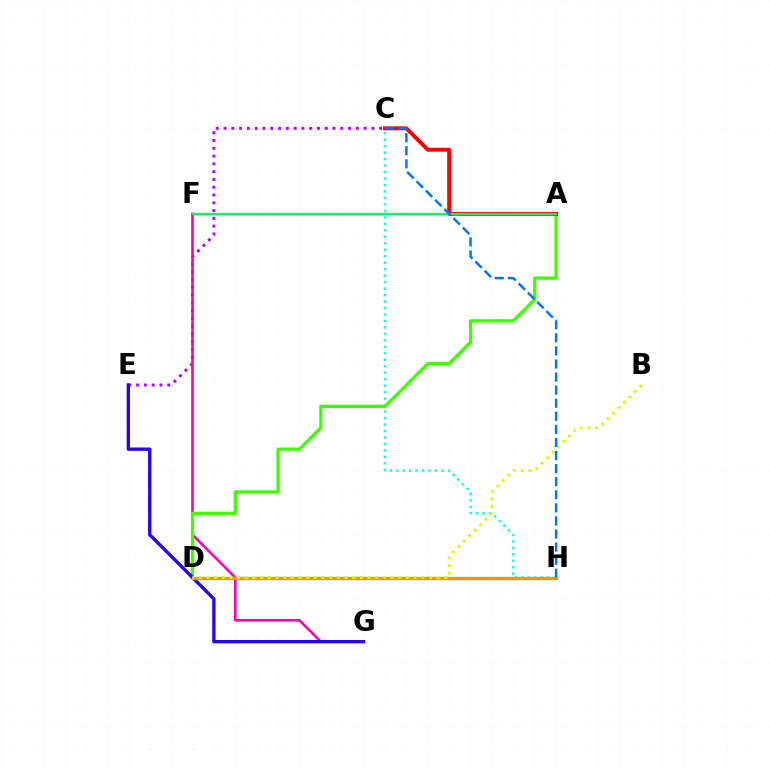{('C', 'E'): [{'color': '#b900ff', 'line_style': 'dotted', 'thickness': 2.11}], ('F', 'G'): [{'color': '#ff00ac', 'line_style': 'solid', 'thickness': 1.87}], ('C', 'H'): [{'color': '#00fff6', 'line_style': 'dotted', 'thickness': 1.76}, {'color': '#0074ff', 'line_style': 'dashed', 'thickness': 1.78}], ('A', 'D'): [{'color': '#3dff00', 'line_style': 'solid', 'thickness': 2.36}], ('E', 'G'): [{'color': '#2500ff', 'line_style': 'solid', 'thickness': 2.4}], ('D', 'H'): [{'color': '#ff9400', 'line_style': 'solid', 'thickness': 2.38}], ('A', 'C'): [{'color': '#ff0000', 'line_style': 'solid', 'thickness': 2.83}], ('B', 'D'): [{'color': '#d1ff00', 'line_style': 'dotted', 'thickness': 2.08}], ('A', 'F'): [{'color': '#00ff5c', 'line_style': 'solid', 'thickness': 1.62}]}